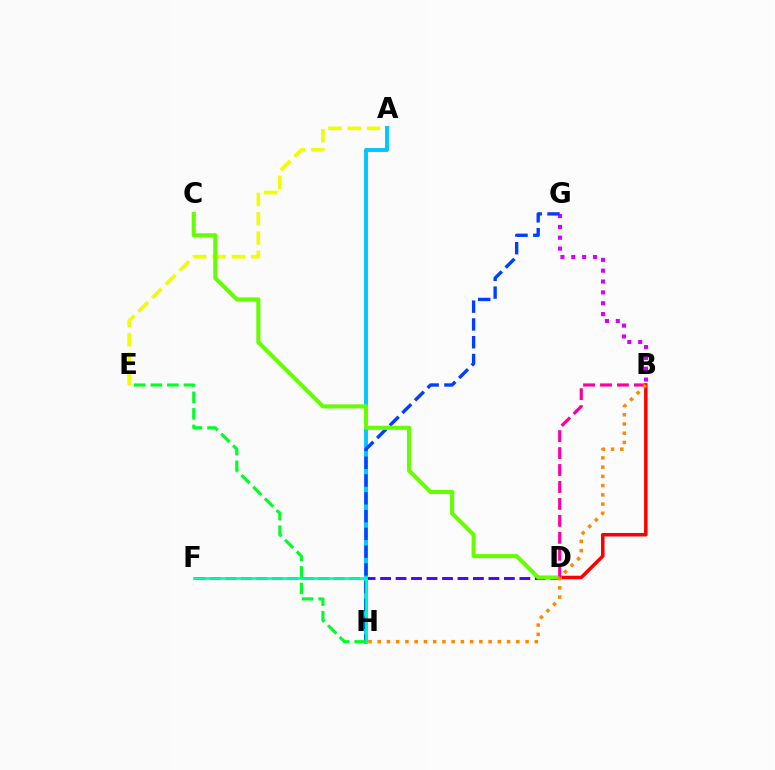{('D', 'F'): [{'color': '#4f00ff', 'line_style': 'dashed', 'thickness': 2.1}], ('B', 'G'): [{'color': '#d600ff', 'line_style': 'dotted', 'thickness': 2.95}], ('B', 'D'): [{'color': '#ff0000', 'line_style': 'solid', 'thickness': 2.54}, {'color': '#ff00a0', 'line_style': 'dashed', 'thickness': 2.3}], ('A', 'E'): [{'color': '#eeff00', 'line_style': 'dashed', 'thickness': 2.62}], ('A', 'H'): [{'color': '#00c7ff', 'line_style': 'solid', 'thickness': 2.82}], ('G', 'H'): [{'color': '#003fff', 'line_style': 'dashed', 'thickness': 2.42}], ('C', 'D'): [{'color': '#66ff00', 'line_style': 'solid', 'thickness': 2.93}], ('F', 'H'): [{'color': '#00ffaf', 'line_style': 'solid', 'thickness': 1.99}], ('B', 'H'): [{'color': '#ff8800', 'line_style': 'dotted', 'thickness': 2.51}], ('E', 'H'): [{'color': '#00ff27', 'line_style': 'dashed', 'thickness': 2.25}]}